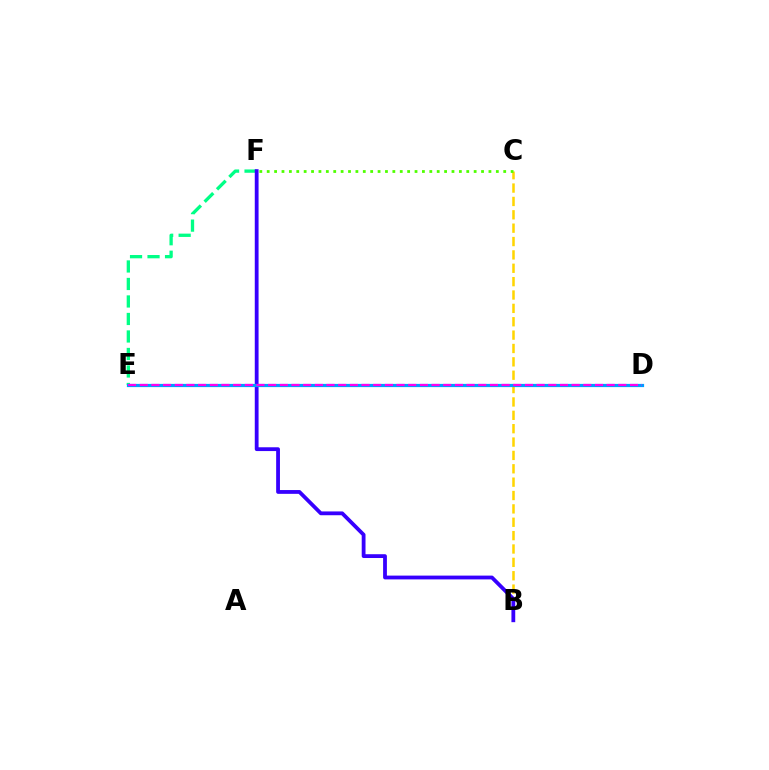{('B', 'C'): [{'color': '#ffd500', 'line_style': 'dashed', 'thickness': 1.82}], ('E', 'F'): [{'color': '#00ff86', 'line_style': 'dashed', 'thickness': 2.38}], ('B', 'F'): [{'color': '#3700ff', 'line_style': 'solid', 'thickness': 2.73}], ('D', 'E'): [{'color': '#ff0000', 'line_style': 'dotted', 'thickness': 1.86}, {'color': '#009eff', 'line_style': 'solid', 'thickness': 2.31}, {'color': '#ff00ed', 'line_style': 'dashed', 'thickness': 1.59}], ('C', 'F'): [{'color': '#4fff00', 'line_style': 'dotted', 'thickness': 2.01}]}